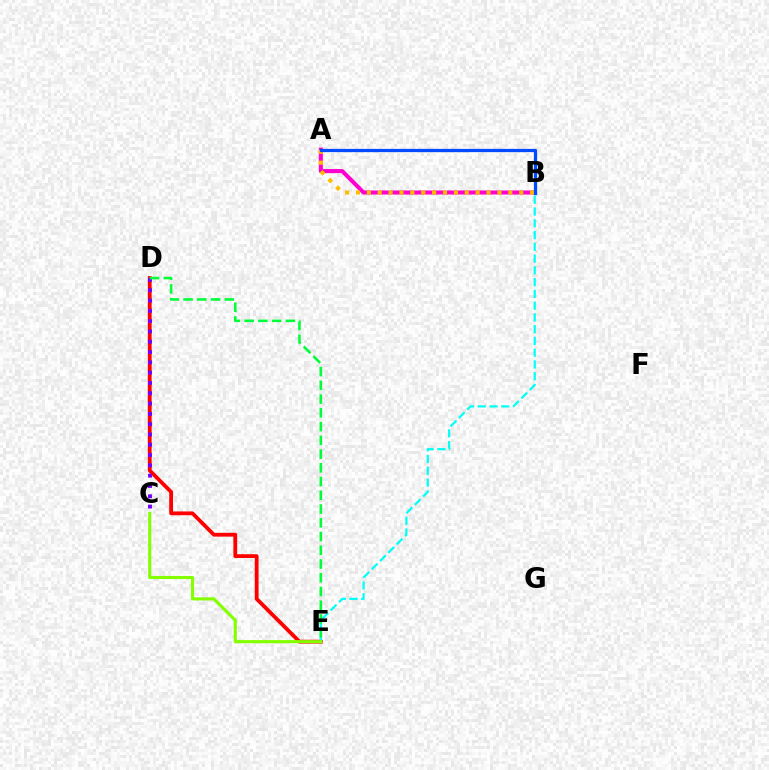{('D', 'E'): [{'color': '#ff0000', 'line_style': 'solid', 'thickness': 2.74}, {'color': '#00ff39', 'line_style': 'dashed', 'thickness': 1.87}], ('B', 'E'): [{'color': '#00fff6', 'line_style': 'dashed', 'thickness': 1.6}], ('C', 'D'): [{'color': '#7200ff', 'line_style': 'dotted', 'thickness': 2.8}], ('A', 'B'): [{'color': '#ff00cf', 'line_style': 'solid', 'thickness': 2.93}, {'color': '#ffbd00', 'line_style': 'dotted', 'thickness': 2.96}, {'color': '#004bff', 'line_style': 'solid', 'thickness': 2.35}], ('C', 'E'): [{'color': '#84ff00', 'line_style': 'solid', 'thickness': 2.24}]}